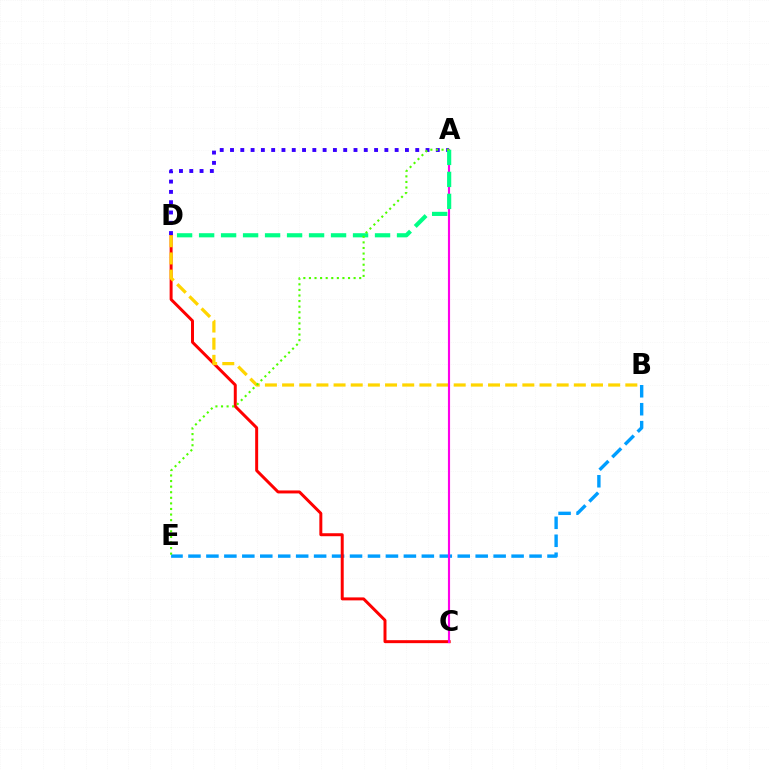{('B', 'E'): [{'color': '#009eff', 'line_style': 'dashed', 'thickness': 2.44}], ('C', 'D'): [{'color': '#ff0000', 'line_style': 'solid', 'thickness': 2.14}], ('A', 'D'): [{'color': '#3700ff', 'line_style': 'dotted', 'thickness': 2.8}, {'color': '#00ff86', 'line_style': 'dashed', 'thickness': 2.99}], ('B', 'D'): [{'color': '#ffd500', 'line_style': 'dashed', 'thickness': 2.33}], ('A', 'C'): [{'color': '#ff00ed', 'line_style': 'solid', 'thickness': 1.54}], ('A', 'E'): [{'color': '#4fff00', 'line_style': 'dotted', 'thickness': 1.52}]}